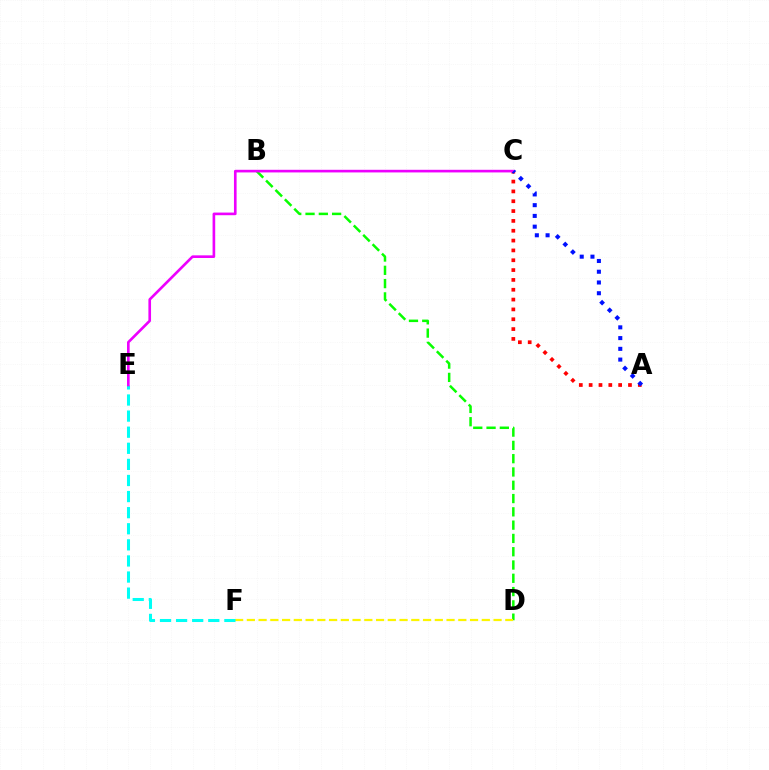{('B', 'D'): [{'color': '#08ff00', 'line_style': 'dashed', 'thickness': 1.81}], ('A', 'C'): [{'color': '#ff0000', 'line_style': 'dotted', 'thickness': 2.67}, {'color': '#0010ff', 'line_style': 'dotted', 'thickness': 2.92}], ('D', 'F'): [{'color': '#fcf500', 'line_style': 'dashed', 'thickness': 1.6}], ('E', 'F'): [{'color': '#00fff6', 'line_style': 'dashed', 'thickness': 2.19}], ('C', 'E'): [{'color': '#ee00ff', 'line_style': 'solid', 'thickness': 1.9}]}